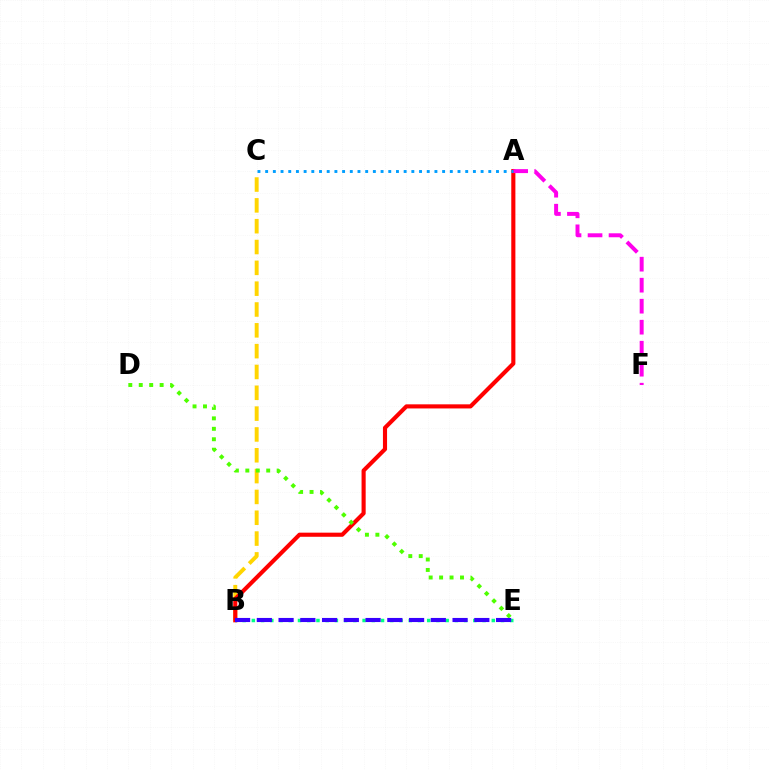{('B', 'C'): [{'color': '#ffd500', 'line_style': 'dashed', 'thickness': 2.83}], ('A', 'B'): [{'color': '#ff0000', 'line_style': 'solid', 'thickness': 2.96}], ('A', 'F'): [{'color': '#ff00ed', 'line_style': 'dashed', 'thickness': 2.85}], ('D', 'E'): [{'color': '#4fff00', 'line_style': 'dotted', 'thickness': 2.84}], ('B', 'E'): [{'color': '#00ff86', 'line_style': 'dotted', 'thickness': 2.51}, {'color': '#3700ff', 'line_style': 'dashed', 'thickness': 2.95}], ('A', 'C'): [{'color': '#009eff', 'line_style': 'dotted', 'thickness': 2.09}]}